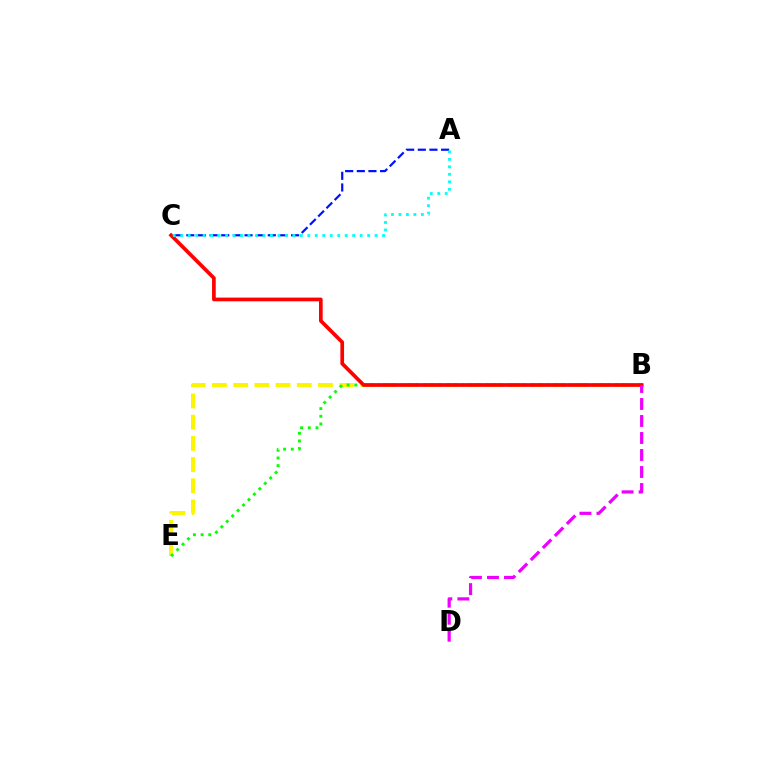{('B', 'E'): [{'color': '#fcf500', 'line_style': 'dashed', 'thickness': 2.88}, {'color': '#08ff00', 'line_style': 'dotted', 'thickness': 2.09}], ('A', 'C'): [{'color': '#0010ff', 'line_style': 'dashed', 'thickness': 1.58}, {'color': '#00fff6', 'line_style': 'dotted', 'thickness': 2.03}], ('B', 'C'): [{'color': '#ff0000', 'line_style': 'solid', 'thickness': 2.65}], ('B', 'D'): [{'color': '#ee00ff', 'line_style': 'dashed', 'thickness': 2.31}]}